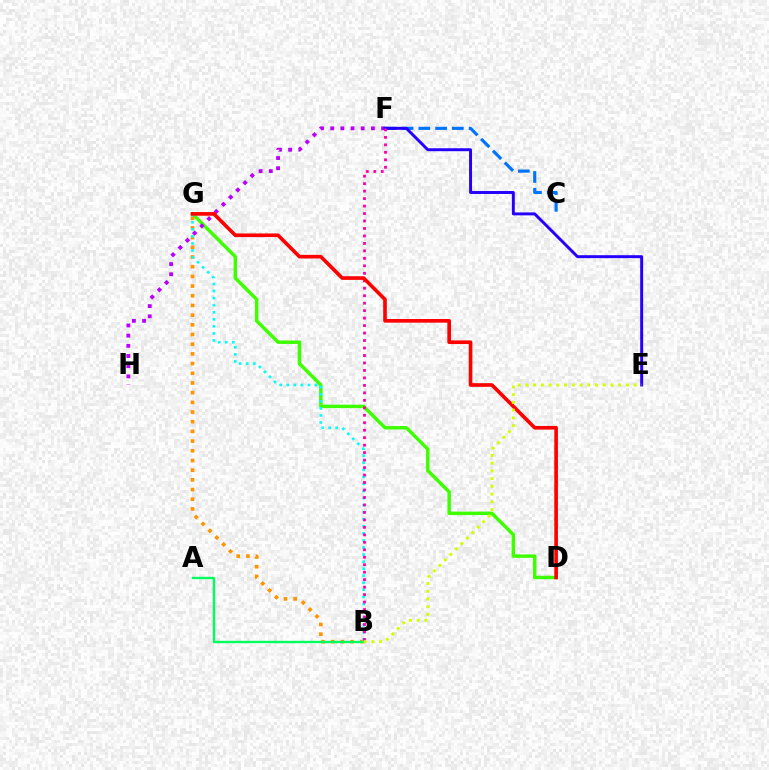{('C', 'F'): [{'color': '#0074ff', 'line_style': 'dashed', 'thickness': 2.28}], ('D', 'G'): [{'color': '#3dff00', 'line_style': 'solid', 'thickness': 2.49}, {'color': '#ff0000', 'line_style': 'solid', 'thickness': 2.62}], ('F', 'H'): [{'color': '#b900ff', 'line_style': 'dotted', 'thickness': 2.77}], ('B', 'G'): [{'color': '#ff9400', 'line_style': 'dotted', 'thickness': 2.63}, {'color': '#00fff6', 'line_style': 'dotted', 'thickness': 1.92}], ('A', 'B'): [{'color': '#00ff5c', 'line_style': 'solid', 'thickness': 1.71}], ('E', 'F'): [{'color': '#2500ff', 'line_style': 'solid', 'thickness': 2.12}], ('B', 'F'): [{'color': '#ff00ac', 'line_style': 'dotted', 'thickness': 2.03}], ('B', 'E'): [{'color': '#d1ff00', 'line_style': 'dotted', 'thickness': 2.1}]}